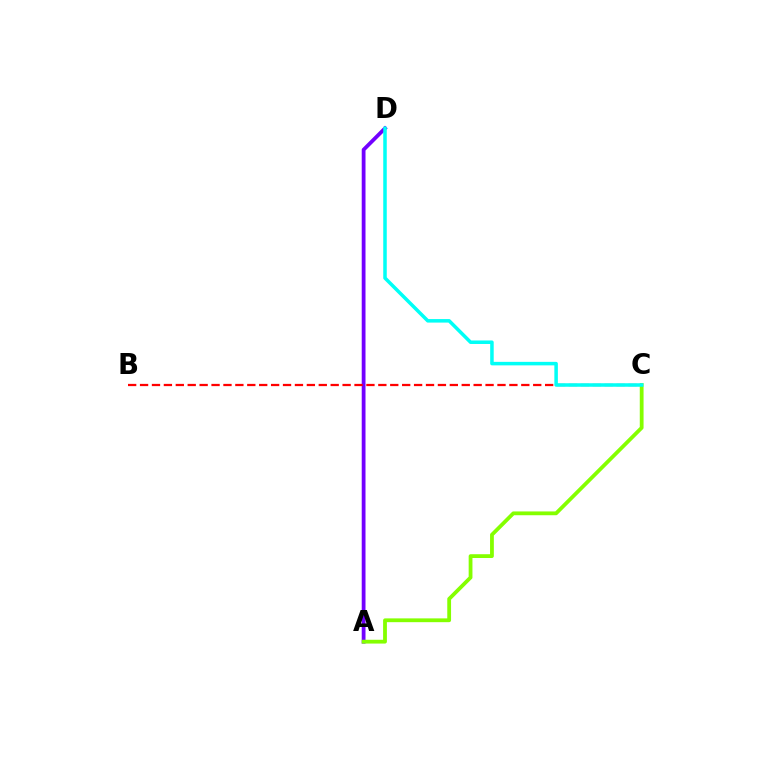{('A', 'D'): [{'color': '#7200ff', 'line_style': 'solid', 'thickness': 2.73}], ('B', 'C'): [{'color': '#ff0000', 'line_style': 'dashed', 'thickness': 1.62}], ('A', 'C'): [{'color': '#84ff00', 'line_style': 'solid', 'thickness': 2.73}], ('C', 'D'): [{'color': '#00fff6', 'line_style': 'solid', 'thickness': 2.53}]}